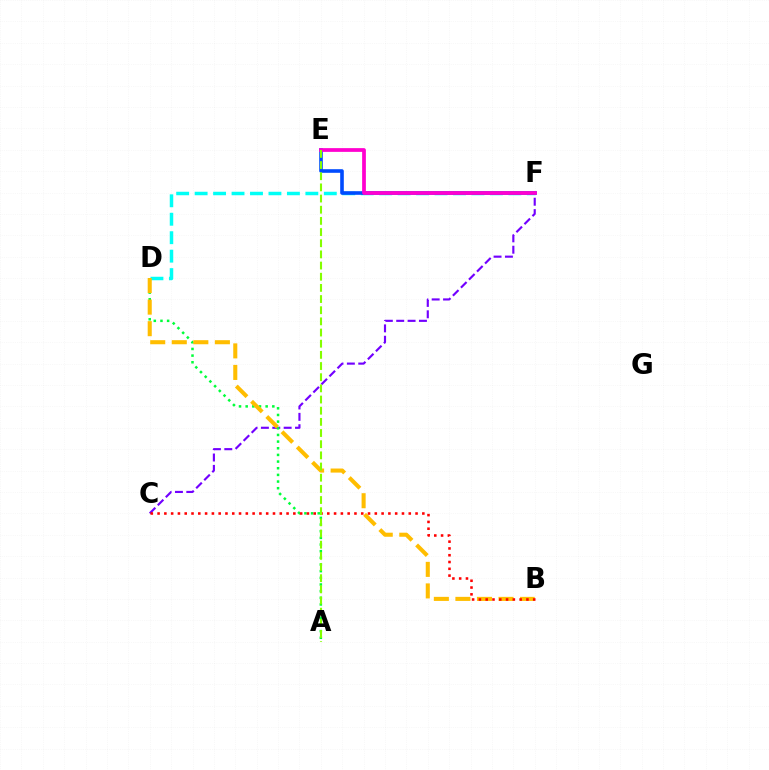{('C', 'F'): [{'color': '#7200ff', 'line_style': 'dashed', 'thickness': 1.54}], ('D', 'F'): [{'color': '#00fff6', 'line_style': 'dashed', 'thickness': 2.51}], ('A', 'D'): [{'color': '#00ff39', 'line_style': 'dotted', 'thickness': 1.81}], ('B', 'D'): [{'color': '#ffbd00', 'line_style': 'dashed', 'thickness': 2.93}], ('B', 'C'): [{'color': '#ff0000', 'line_style': 'dotted', 'thickness': 1.84}], ('E', 'F'): [{'color': '#004bff', 'line_style': 'solid', 'thickness': 2.6}, {'color': '#ff00cf', 'line_style': 'solid', 'thickness': 2.69}], ('A', 'E'): [{'color': '#84ff00', 'line_style': 'dashed', 'thickness': 1.52}]}